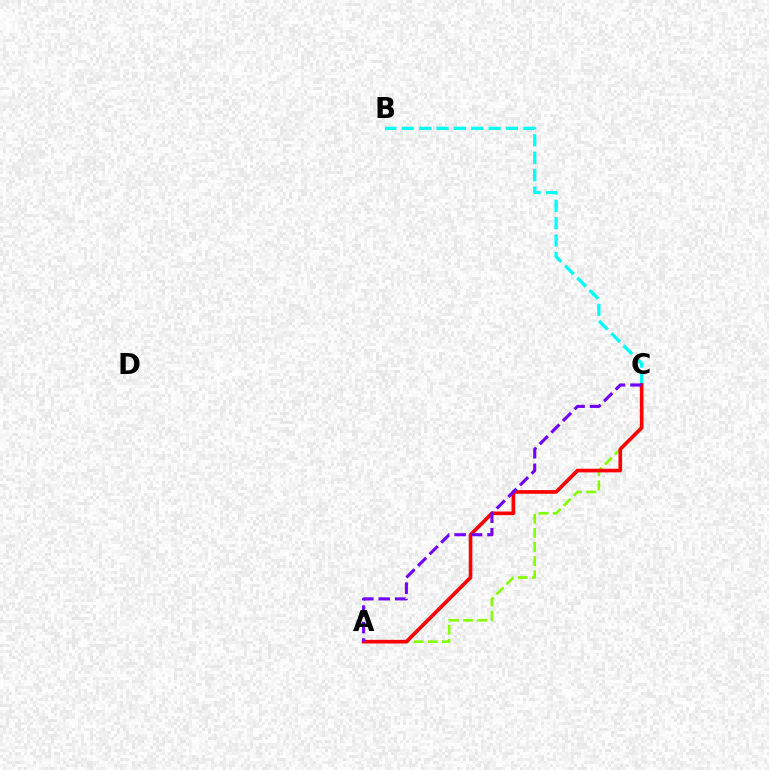{('A', 'C'): [{'color': '#84ff00', 'line_style': 'dashed', 'thickness': 1.92}, {'color': '#ff0000', 'line_style': 'solid', 'thickness': 2.63}, {'color': '#7200ff', 'line_style': 'dashed', 'thickness': 2.23}], ('B', 'C'): [{'color': '#00fff6', 'line_style': 'dashed', 'thickness': 2.36}]}